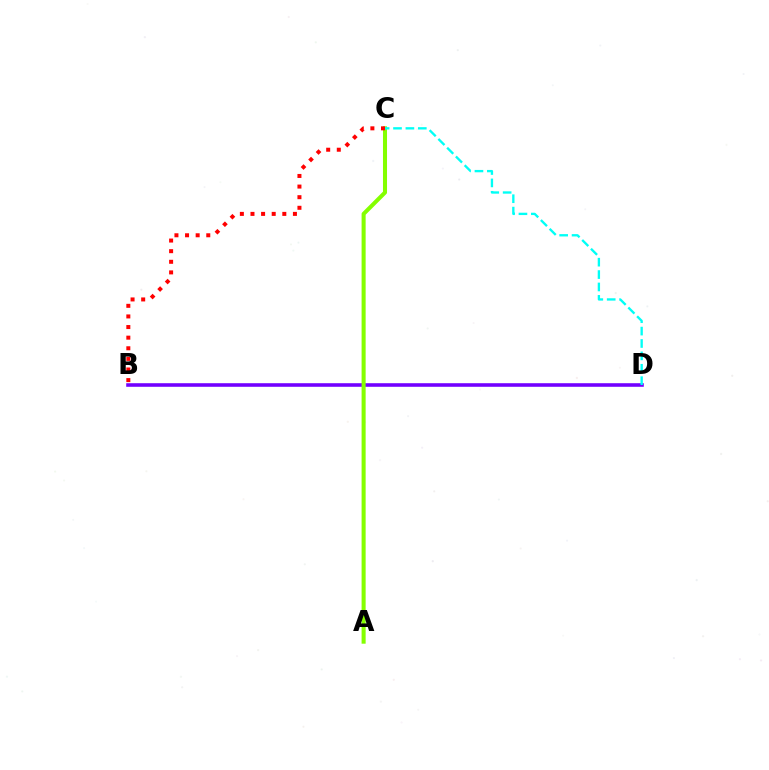{('B', 'D'): [{'color': '#7200ff', 'line_style': 'solid', 'thickness': 2.58}], ('A', 'C'): [{'color': '#84ff00', 'line_style': 'solid', 'thickness': 2.92}], ('C', 'D'): [{'color': '#00fff6', 'line_style': 'dashed', 'thickness': 1.68}], ('B', 'C'): [{'color': '#ff0000', 'line_style': 'dotted', 'thickness': 2.88}]}